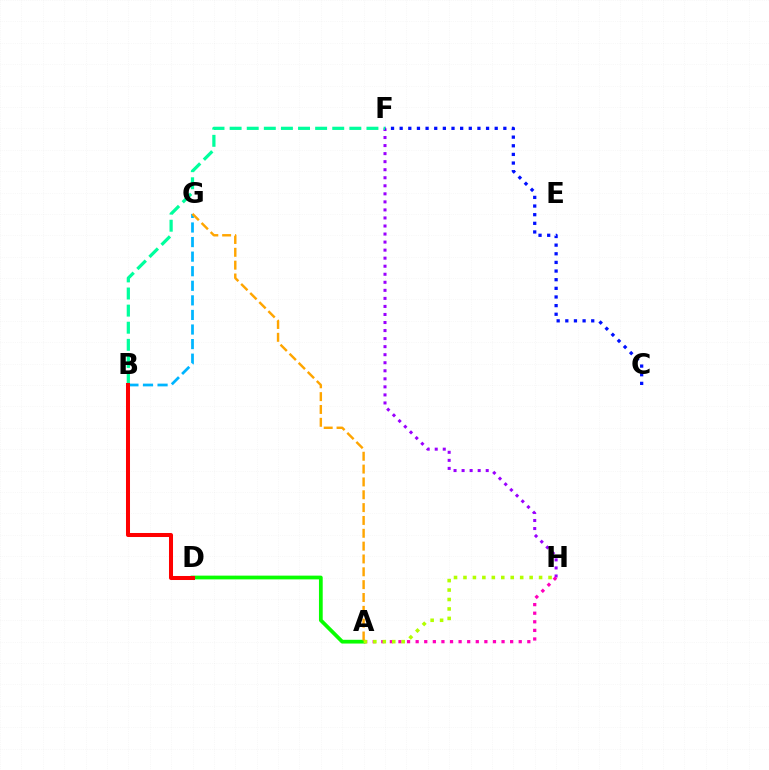{('F', 'H'): [{'color': '#9b00ff', 'line_style': 'dotted', 'thickness': 2.19}], ('A', 'H'): [{'color': '#ff00bd', 'line_style': 'dotted', 'thickness': 2.33}, {'color': '#b3ff00', 'line_style': 'dotted', 'thickness': 2.57}], ('A', 'D'): [{'color': '#08ff00', 'line_style': 'solid', 'thickness': 2.7}], ('C', 'F'): [{'color': '#0010ff', 'line_style': 'dotted', 'thickness': 2.35}], ('B', 'G'): [{'color': '#00b5ff', 'line_style': 'dashed', 'thickness': 1.98}], ('A', 'G'): [{'color': '#ffa500', 'line_style': 'dashed', 'thickness': 1.74}], ('B', 'F'): [{'color': '#00ff9d', 'line_style': 'dashed', 'thickness': 2.32}], ('B', 'D'): [{'color': '#ff0000', 'line_style': 'solid', 'thickness': 2.89}]}